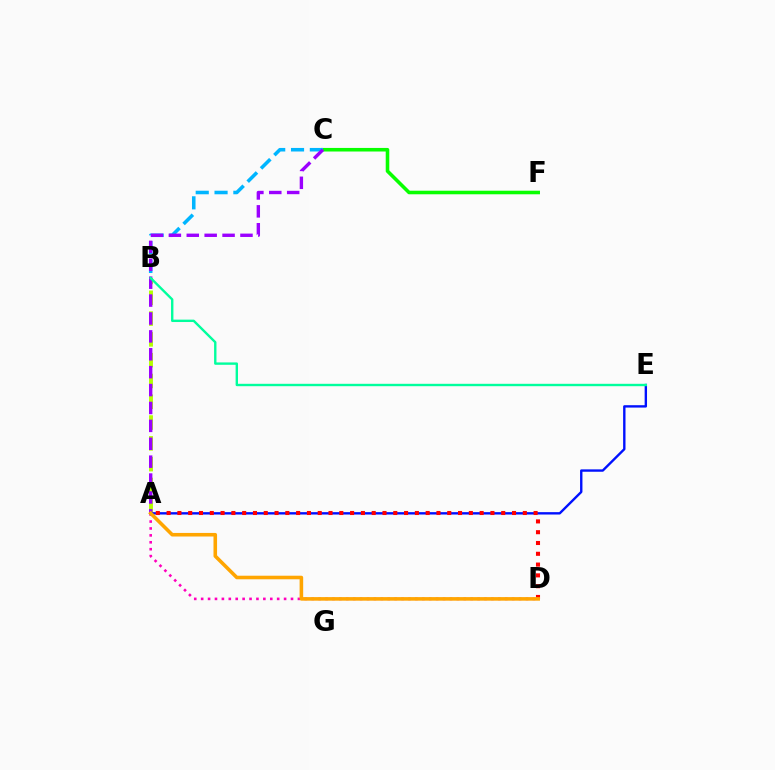{('A', 'B'): [{'color': '#b3ff00', 'line_style': 'dashed', 'thickness': 2.82}], ('A', 'D'): [{'color': '#ff00bd', 'line_style': 'dotted', 'thickness': 1.88}, {'color': '#ff0000', 'line_style': 'dotted', 'thickness': 2.93}, {'color': '#ffa500', 'line_style': 'solid', 'thickness': 2.57}], ('C', 'F'): [{'color': '#08ff00', 'line_style': 'solid', 'thickness': 2.57}], ('B', 'C'): [{'color': '#00b5ff', 'line_style': 'dashed', 'thickness': 2.56}], ('A', 'C'): [{'color': '#9b00ff', 'line_style': 'dashed', 'thickness': 2.43}], ('A', 'E'): [{'color': '#0010ff', 'line_style': 'solid', 'thickness': 1.71}], ('B', 'E'): [{'color': '#00ff9d', 'line_style': 'solid', 'thickness': 1.71}]}